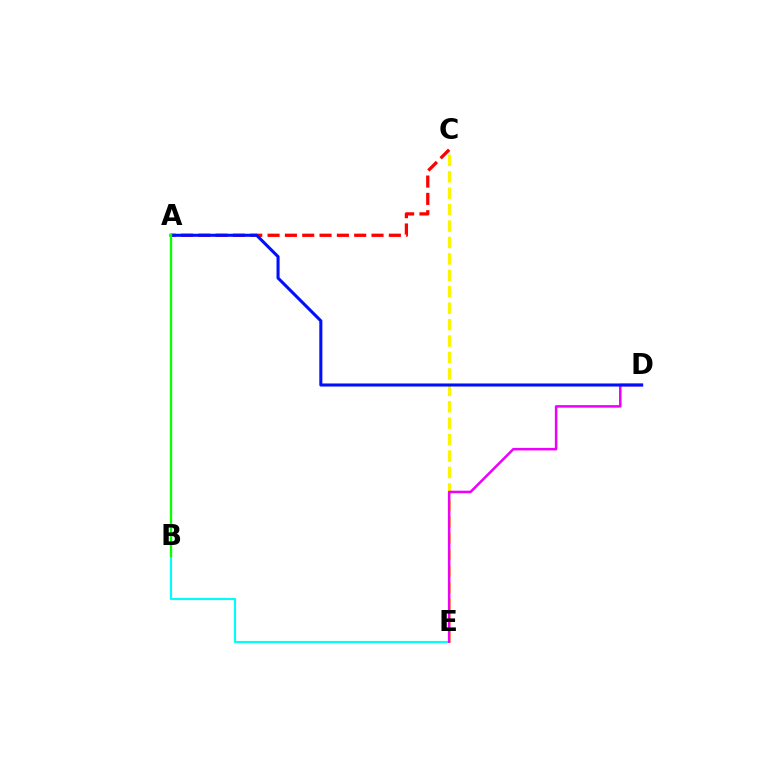{('C', 'E'): [{'color': '#fcf500', 'line_style': 'dashed', 'thickness': 2.23}], ('B', 'E'): [{'color': '#00fff6', 'line_style': 'solid', 'thickness': 1.52}], ('D', 'E'): [{'color': '#ee00ff', 'line_style': 'solid', 'thickness': 1.82}], ('A', 'C'): [{'color': '#ff0000', 'line_style': 'dashed', 'thickness': 2.35}], ('A', 'D'): [{'color': '#0010ff', 'line_style': 'solid', 'thickness': 2.21}], ('A', 'B'): [{'color': '#08ff00', 'line_style': 'solid', 'thickness': 1.68}]}